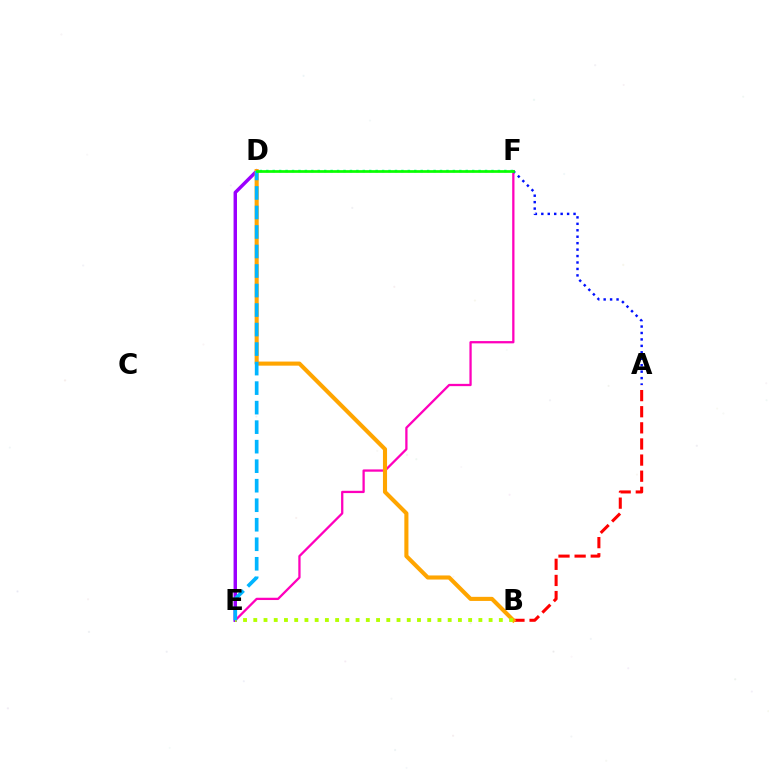{('E', 'F'): [{'color': '#ff00bd', 'line_style': 'solid', 'thickness': 1.64}], ('A', 'F'): [{'color': '#0010ff', 'line_style': 'dotted', 'thickness': 1.75}], ('A', 'B'): [{'color': '#ff0000', 'line_style': 'dashed', 'thickness': 2.19}], ('D', 'F'): [{'color': '#00ff9d', 'line_style': 'dotted', 'thickness': 1.75}, {'color': '#08ff00', 'line_style': 'solid', 'thickness': 1.94}], ('D', 'E'): [{'color': '#9b00ff', 'line_style': 'solid', 'thickness': 2.48}, {'color': '#00b5ff', 'line_style': 'dashed', 'thickness': 2.65}], ('B', 'D'): [{'color': '#ffa500', 'line_style': 'solid', 'thickness': 2.95}], ('B', 'E'): [{'color': '#b3ff00', 'line_style': 'dotted', 'thickness': 2.78}]}